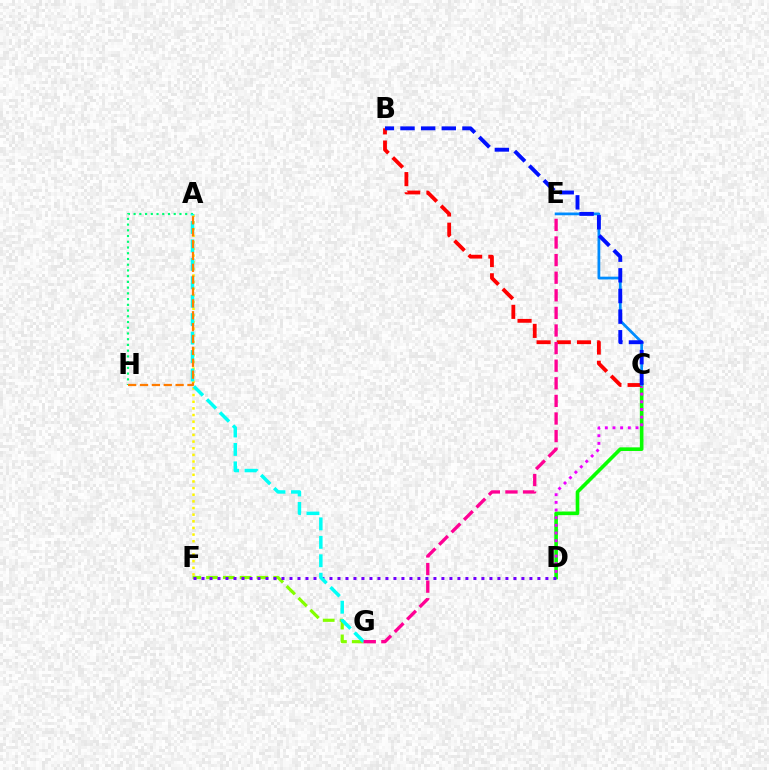{('C', 'D'): [{'color': '#08ff00', 'line_style': 'solid', 'thickness': 2.61}, {'color': '#ee00ff', 'line_style': 'dotted', 'thickness': 2.08}], ('B', 'C'): [{'color': '#ff0000', 'line_style': 'dashed', 'thickness': 2.75}, {'color': '#0010ff', 'line_style': 'dashed', 'thickness': 2.8}], ('A', 'H'): [{'color': '#00ff74', 'line_style': 'dotted', 'thickness': 1.56}, {'color': '#ff7c00', 'line_style': 'dashed', 'thickness': 1.61}], ('A', 'F'): [{'color': '#fcf500', 'line_style': 'dotted', 'thickness': 1.8}], ('F', 'G'): [{'color': '#84ff00', 'line_style': 'dashed', 'thickness': 2.28}], ('D', 'F'): [{'color': '#7200ff', 'line_style': 'dotted', 'thickness': 2.17}], ('C', 'E'): [{'color': '#008cff', 'line_style': 'solid', 'thickness': 1.99}], ('A', 'G'): [{'color': '#00fff6', 'line_style': 'dashed', 'thickness': 2.5}], ('E', 'G'): [{'color': '#ff0094', 'line_style': 'dashed', 'thickness': 2.39}]}